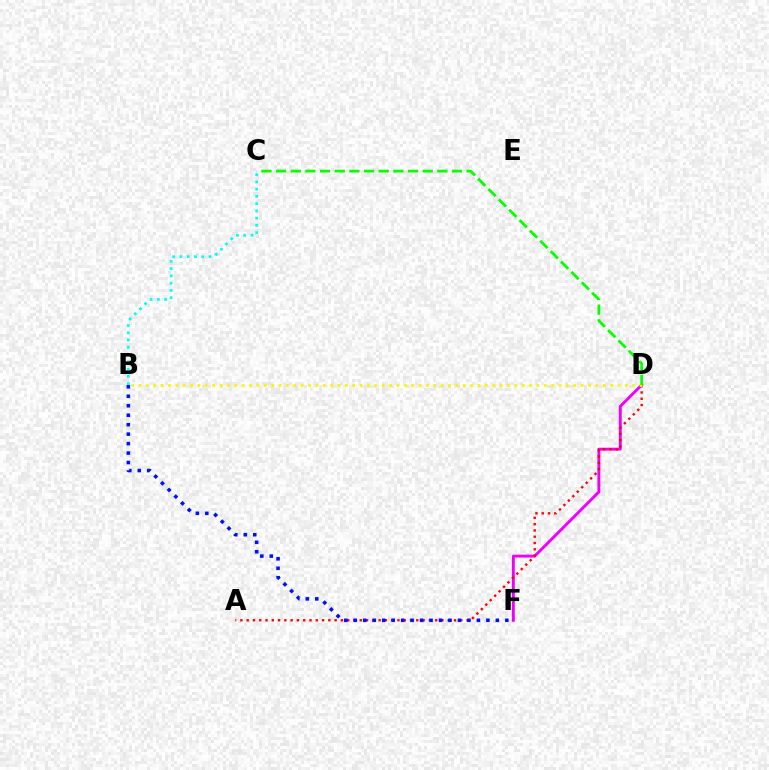{('D', 'F'): [{'color': '#ee00ff', 'line_style': 'solid', 'thickness': 2.1}], ('A', 'D'): [{'color': '#ff0000', 'line_style': 'dotted', 'thickness': 1.71}], ('B', 'D'): [{'color': '#fcf500', 'line_style': 'dotted', 'thickness': 2.0}], ('B', 'C'): [{'color': '#00fff6', 'line_style': 'dotted', 'thickness': 1.97}], ('C', 'D'): [{'color': '#08ff00', 'line_style': 'dashed', 'thickness': 1.99}], ('B', 'F'): [{'color': '#0010ff', 'line_style': 'dotted', 'thickness': 2.57}]}